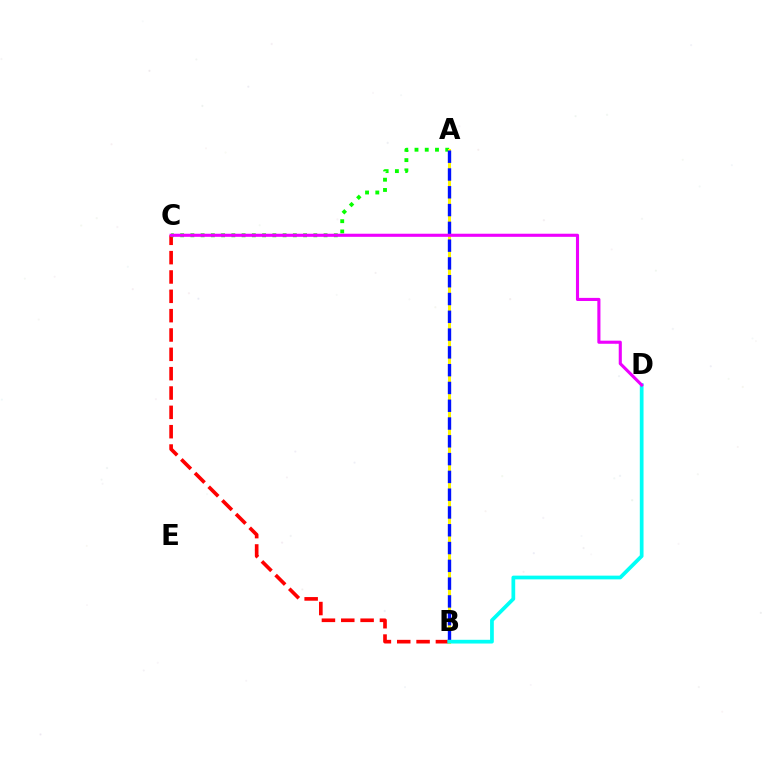{('B', 'C'): [{'color': '#ff0000', 'line_style': 'dashed', 'thickness': 2.63}], ('A', 'C'): [{'color': '#08ff00', 'line_style': 'dotted', 'thickness': 2.78}], ('A', 'B'): [{'color': '#fcf500', 'line_style': 'solid', 'thickness': 2.19}, {'color': '#0010ff', 'line_style': 'dashed', 'thickness': 2.42}], ('B', 'D'): [{'color': '#00fff6', 'line_style': 'solid', 'thickness': 2.69}], ('C', 'D'): [{'color': '#ee00ff', 'line_style': 'solid', 'thickness': 2.24}]}